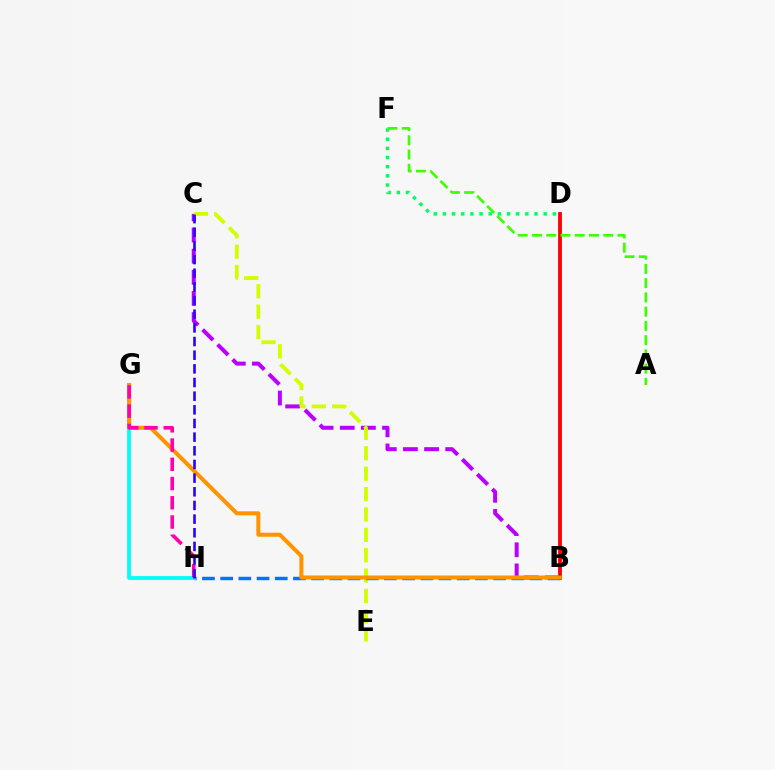{('B', 'C'): [{'color': '#b900ff', 'line_style': 'dashed', 'thickness': 2.87}], ('C', 'E'): [{'color': '#d1ff00', 'line_style': 'dashed', 'thickness': 2.77}], ('B', 'H'): [{'color': '#0074ff', 'line_style': 'dashed', 'thickness': 2.47}], ('B', 'D'): [{'color': '#ff0000', 'line_style': 'solid', 'thickness': 2.73}], ('A', 'F'): [{'color': '#3dff00', 'line_style': 'dashed', 'thickness': 1.94}], ('D', 'F'): [{'color': '#00ff5c', 'line_style': 'dotted', 'thickness': 2.49}], ('G', 'H'): [{'color': '#00fff6', 'line_style': 'solid', 'thickness': 2.71}, {'color': '#ff00ac', 'line_style': 'dashed', 'thickness': 2.61}], ('B', 'G'): [{'color': '#ff9400', 'line_style': 'solid', 'thickness': 2.9}], ('C', 'H'): [{'color': '#2500ff', 'line_style': 'dashed', 'thickness': 1.86}]}